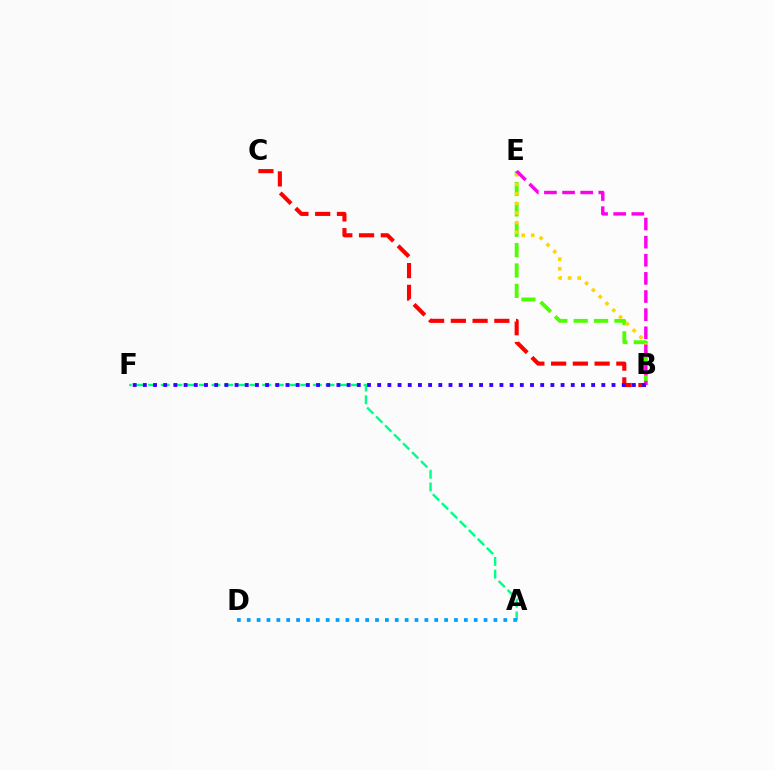{('B', 'E'): [{'color': '#4fff00', 'line_style': 'dashed', 'thickness': 2.77}, {'color': '#ffd500', 'line_style': 'dotted', 'thickness': 2.6}, {'color': '#ff00ed', 'line_style': 'dashed', 'thickness': 2.46}], ('A', 'F'): [{'color': '#00ff86', 'line_style': 'dashed', 'thickness': 1.72}], ('B', 'C'): [{'color': '#ff0000', 'line_style': 'dashed', 'thickness': 2.95}], ('B', 'F'): [{'color': '#3700ff', 'line_style': 'dotted', 'thickness': 2.77}], ('A', 'D'): [{'color': '#009eff', 'line_style': 'dotted', 'thickness': 2.68}]}